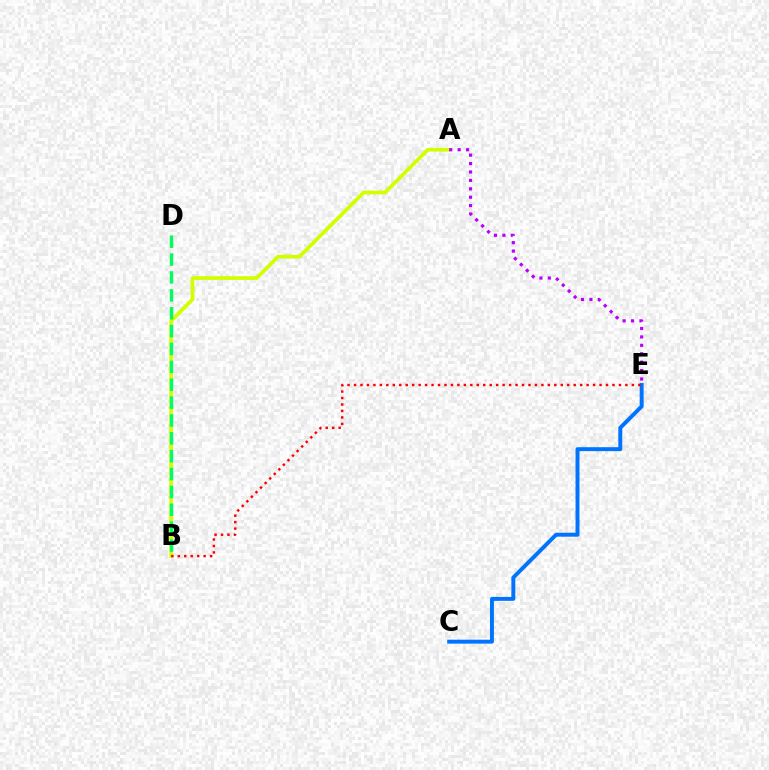{('A', 'B'): [{'color': '#d1ff00', 'line_style': 'solid', 'thickness': 2.67}], ('C', 'E'): [{'color': '#0074ff', 'line_style': 'solid', 'thickness': 2.84}], ('B', 'E'): [{'color': '#ff0000', 'line_style': 'dotted', 'thickness': 1.76}], ('B', 'D'): [{'color': '#00ff5c', 'line_style': 'dashed', 'thickness': 2.43}], ('A', 'E'): [{'color': '#b900ff', 'line_style': 'dotted', 'thickness': 2.29}]}